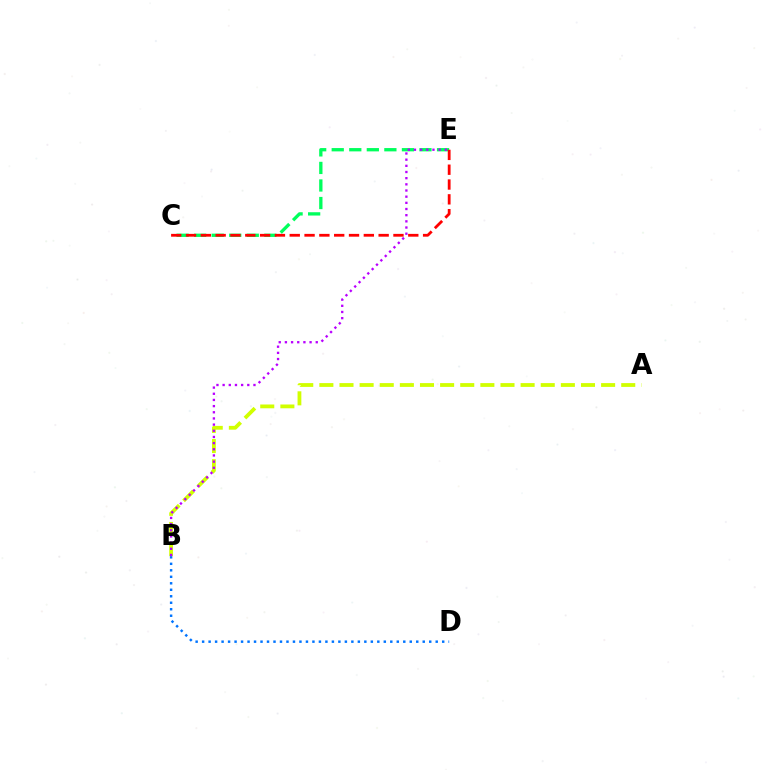{('A', 'B'): [{'color': '#d1ff00', 'line_style': 'dashed', 'thickness': 2.73}], ('C', 'E'): [{'color': '#00ff5c', 'line_style': 'dashed', 'thickness': 2.38}, {'color': '#ff0000', 'line_style': 'dashed', 'thickness': 2.01}], ('B', 'D'): [{'color': '#0074ff', 'line_style': 'dotted', 'thickness': 1.76}], ('B', 'E'): [{'color': '#b900ff', 'line_style': 'dotted', 'thickness': 1.68}]}